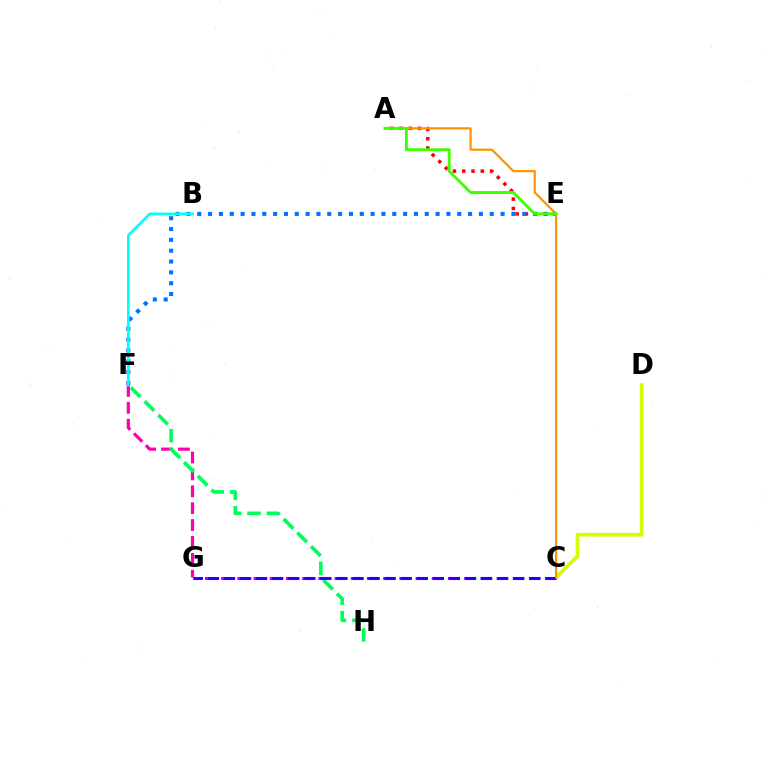{('F', 'G'): [{'color': '#ff00ac', 'line_style': 'dashed', 'thickness': 2.29}], ('C', 'G'): [{'color': '#b900ff', 'line_style': 'dashed', 'thickness': 2.2}, {'color': '#2500ff', 'line_style': 'dashed', 'thickness': 2.18}], ('A', 'E'): [{'color': '#ff0000', 'line_style': 'dotted', 'thickness': 2.53}, {'color': '#3dff00', 'line_style': 'solid', 'thickness': 2.08}], ('F', 'H'): [{'color': '#00ff5c', 'line_style': 'dashed', 'thickness': 2.63}], ('E', 'F'): [{'color': '#0074ff', 'line_style': 'dotted', 'thickness': 2.94}], ('C', 'D'): [{'color': '#d1ff00', 'line_style': 'solid', 'thickness': 2.66}], ('B', 'F'): [{'color': '#00fff6', 'line_style': 'solid', 'thickness': 1.91}], ('A', 'C'): [{'color': '#ff9400', 'line_style': 'solid', 'thickness': 1.61}]}